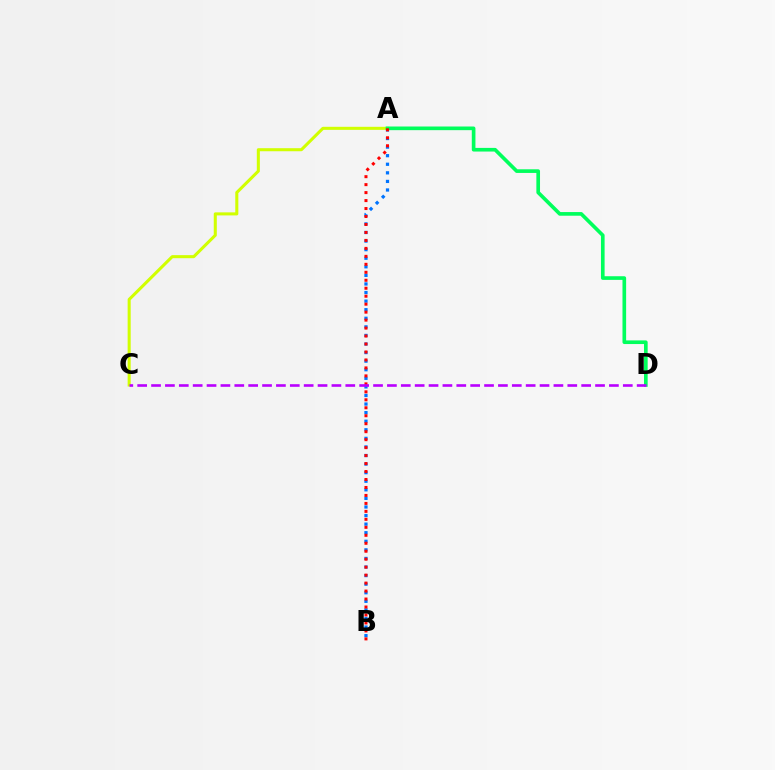{('A', 'C'): [{'color': '#d1ff00', 'line_style': 'solid', 'thickness': 2.2}], ('A', 'B'): [{'color': '#0074ff', 'line_style': 'dotted', 'thickness': 2.33}, {'color': '#ff0000', 'line_style': 'dotted', 'thickness': 2.17}], ('A', 'D'): [{'color': '#00ff5c', 'line_style': 'solid', 'thickness': 2.63}], ('C', 'D'): [{'color': '#b900ff', 'line_style': 'dashed', 'thickness': 1.88}]}